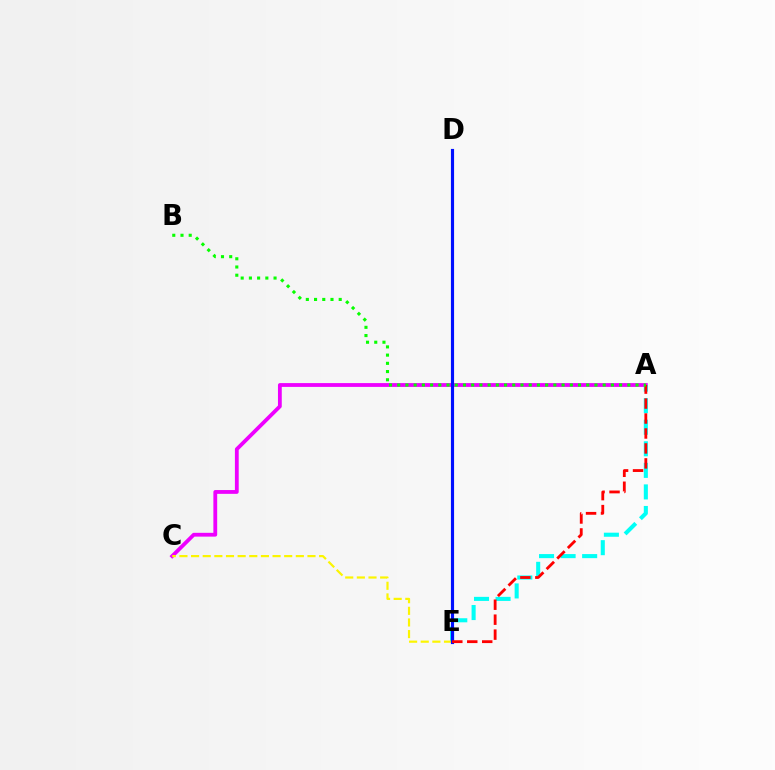{('A', 'C'): [{'color': '#ee00ff', 'line_style': 'solid', 'thickness': 2.74}], ('A', 'E'): [{'color': '#00fff6', 'line_style': 'dashed', 'thickness': 2.93}, {'color': '#ff0000', 'line_style': 'dashed', 'thickness': 2.03}], ('C', 'E'): [{'color': '#fcf500', 'line_style': 'dashed', 'thickness': 1.58}], ('D', 'E'): [{'color': '#0010ff', 'line_style': 'solid', 'thickness': 2.26}], ('A', 'B'): [{'color': '#08ff00', 'line_style': 'dotted', 'thickness': 2.23}]}